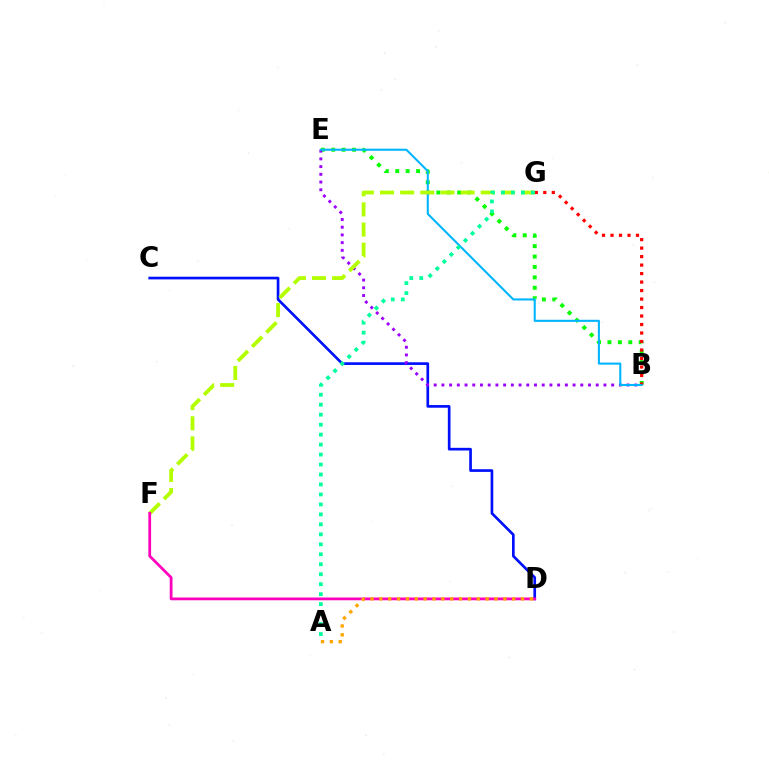{('B', 'E'): [{'color': '#08ff00', 'line_style': 'dotted', 'thickness': 2.83}, {'color': '#9b00ff', 'line_style': 'dotted', 'thickness': 2.1}, {'color': '#00b5ff', 'line_style': 'solid', 'thickness': 1.5}], ('B', 'G'): [{'color': '#ff0000', 'line_style': 'dotted', 'thickness': 2.31}], ('C', 'D'): [{'color': '#0010ff', 'line_style': 'solid', 'thickness': 1.93}], ('F', 'G'): [{'color': '#b3ff00', 'line_style': 'dashed', 'thickness': 2.74}], ('D', 'F'): [{'color': '#ff00bd', 'line_style': 'solid', 'thickness': 1.99}], ('A', 'G'): [{'color': '#00ff9d', 'line_style': 'dotted', 'thickness': 2.71}], ('A', 'D'): [{'color': '#ffa500', 'line_style': 'dotted', 'thickness': 2.41}]}